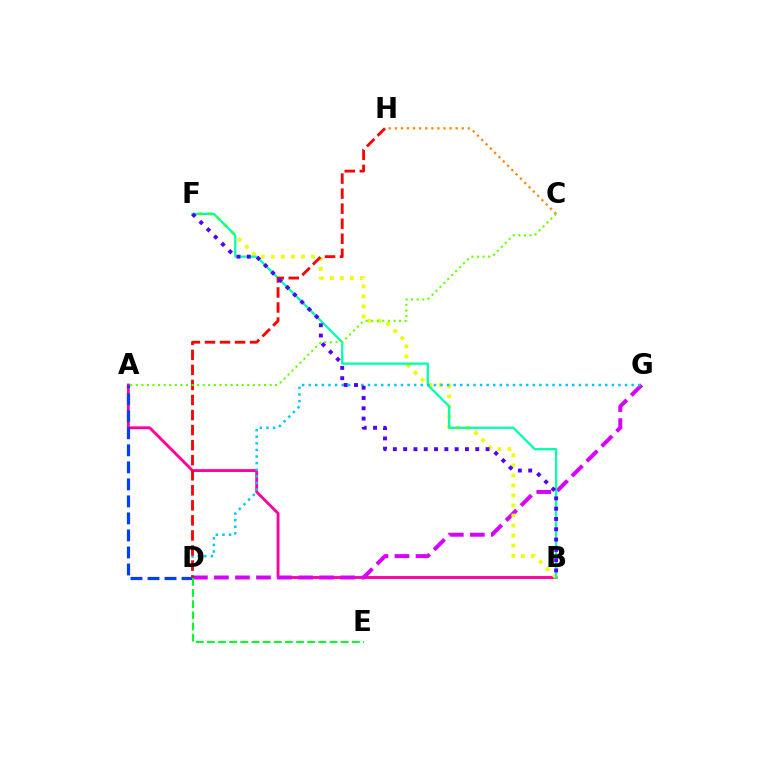{('A', 'B'): [{'color': '#ff00a0', 'line_style': 'solid', 'thickness': 2.06}], ('C', 'H'): [{'color': '#ff8800', 'line_style': 'dotted', 'thickness': 1.65}], ('D', 'G'): [{'color': '#d600ff', 'line_style': 'dashed', 'thickness': 2.86}, {'color': '#00c7ff', 'line_style': 'dotted', 'thickness': 1.79}], ('A', 'D'): [{'color': '#003fff', 'line_style': 'dashed', 'thickness': 2.31}], ('D', 'E'): [{'color': '#00ff27', 'line_style': 'dashed', 'thickness': 1.51}], ('B', 'F'): [{'color': '#eeff00', 'line_style': 'dotted', 'thickness': 2.73}, {'color': '#00ffaf', 'line_style': 'solid', 'thickness': 1.62}, {'color': '#4f00ff', 'line_style': 'dotted', 'thickness': 2.8}], ('D', 'H'): [{'color': '#ff0000', 'line_style': 'dashed', 'thickness': 2.04}], ('A', 'C'): [{'color': '#66ff00', 'line_style': 'dotted', 'thickness': 1.51}]}